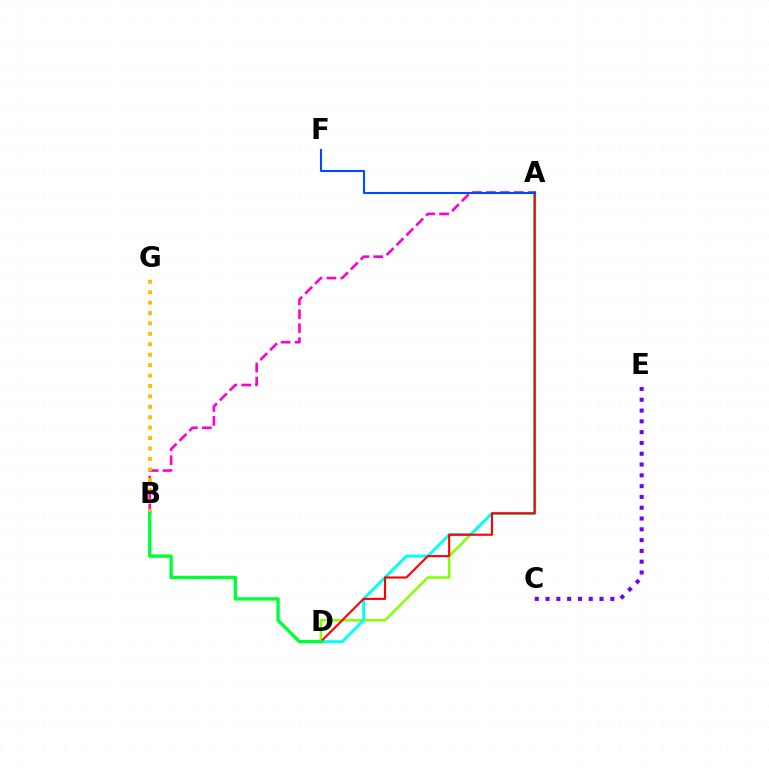{('A', 'D'): [{'color': '#84ff00', 'line_style': 'solid', 'thickness': 1.8}, {'color': '#00fff6', 'line_style': 'solid', 'thickness': 2.11}, {'color': '#ff0000', 'line_style': 'solid', 'thickness': 1.52}], ('A', 'B'): [{'color': '#ff00cf', 'line_style': 'dashed', 'thickness': 1.89}], ('B', 'G'): [{'color': '#ffbd00', 'line_style': 'dotted', 'thickness': 2.83}], ('B', 'D'): [{'color': '#00ff39', 'line_style': 'solid', 'thickness': 2.43}], ('A', 'F'): [{'color': '#004bff', 'line_style': 'solid', 'thickness': 1.52}], ('C', 'E'): [{'color': '#7200ff', 'line_style': 'dotted', 'thickness': 2.93}]}